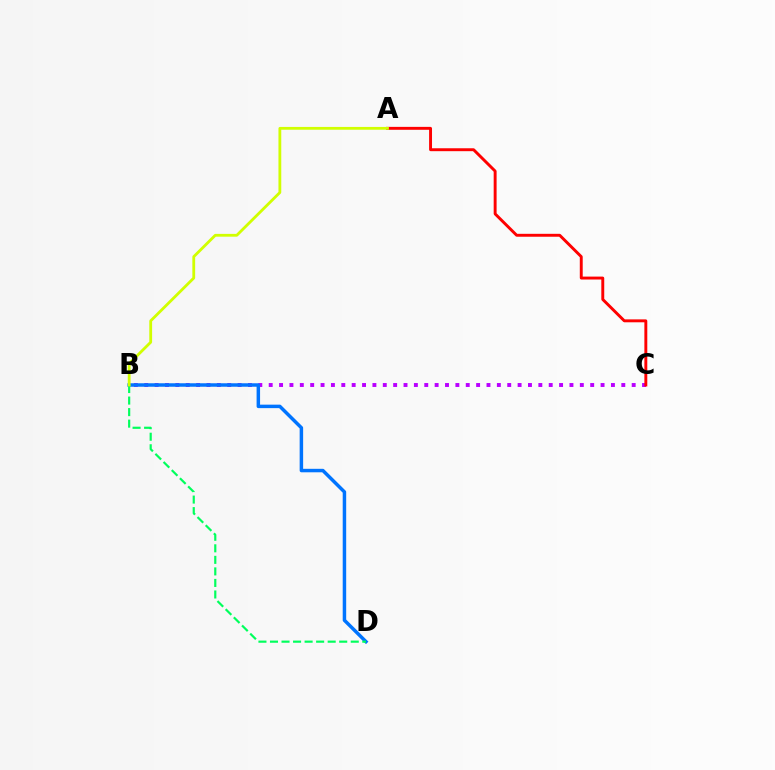{('B', 'C'): [{'color': '#b900ff', 'line_style': 'dotted', 'thickness': 2.82}], ('B', 'D'): [{'color': '#0074ff', 'line_style': 'solid', 'thickness': 2.5}, {'color': '#00ff5c', 'line_style': 'dashed', 'thickness': 1.57}], ('A', 'C'): [{'color': '#ff0000', 'line_style': 'solid', 'thickness': 2.1}], ('A', 'B'): [{'color': '#d1ff00', 'line_style': 'solid', 'thickness': 2.02}]}